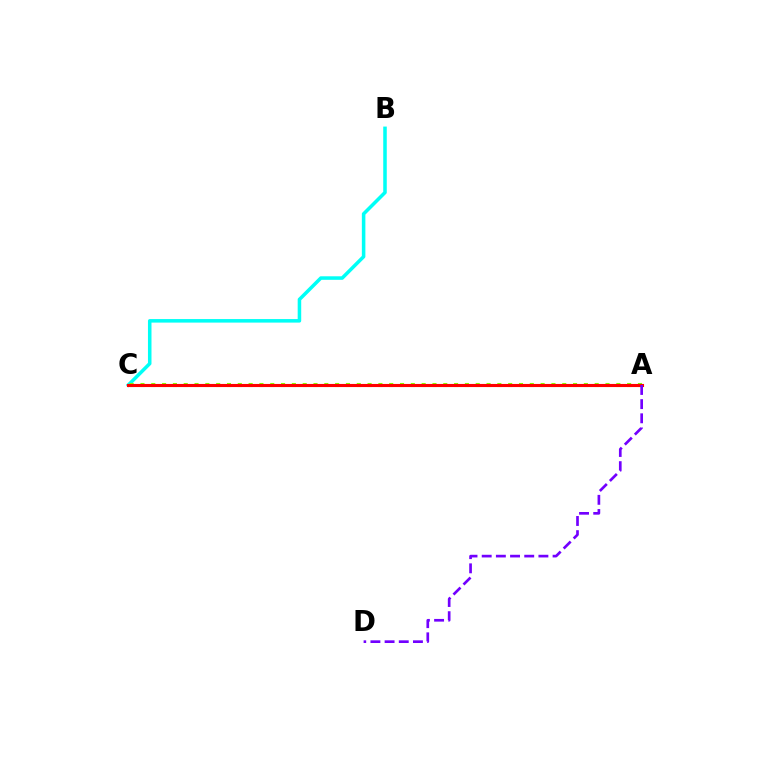{('B', 'C'): [{'color': '#00fff6', 'line_style': 'solid', 'thickness': 2.54}], ('A', 'C'): [{'color': '#84ff00', 'line_style': 'dotted', 'thickness': 2.94}, {'color': '#ff0000', 'line_style': 'solid', 'thickness': 2.24}], ('A', 'D'): [{'color': '#7200ff', 'line_style': 'dashed', 'thickness': 1.93}]}